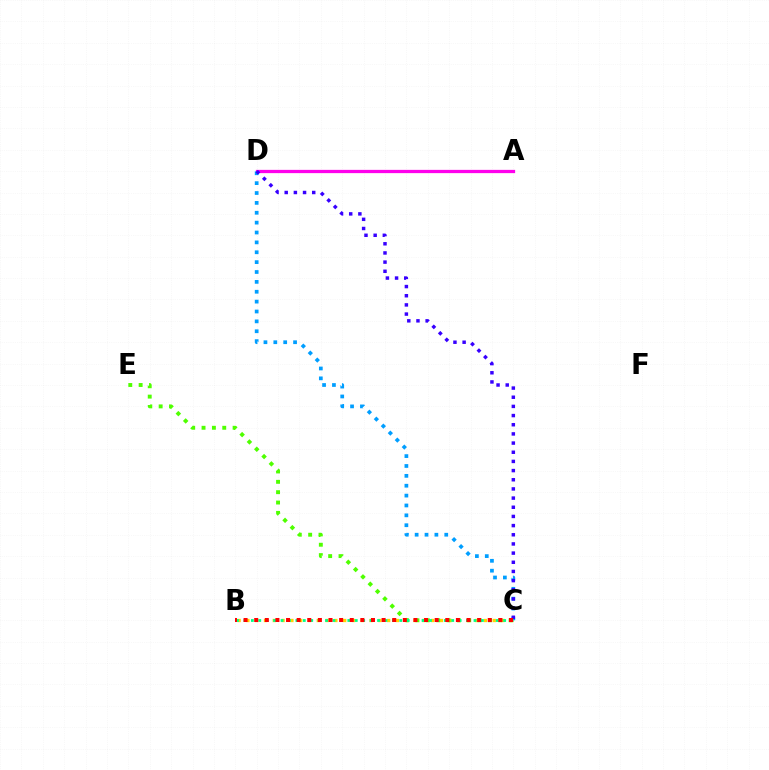{('B', 'C'): [{'color': '#ffd500', 'line_style': 'dotted', 'thickness': 2.39}, {'color': '#00ff86', 'line_style': 'dotted', 'thickness': 2.02}, {'color': '#ff0000', 'line_style': 'dotted', 'thickness': 2.88}], ('A', 'D'): [{'color': '#ff00ed', 'line_style': 'solid', 'thickness': 2.35}], ('C', 'D'): [{'color': '#009eff', 'line_style': 'dotted', 'thickness': 2.68}, {'color': '#3700ff', 'line_style': 'dotted', 'thickness': 2.49}], ('C', 'E'): [{'color': '#4fff00', 'line_style': 'dotted', 'thickness': 2.81}]}